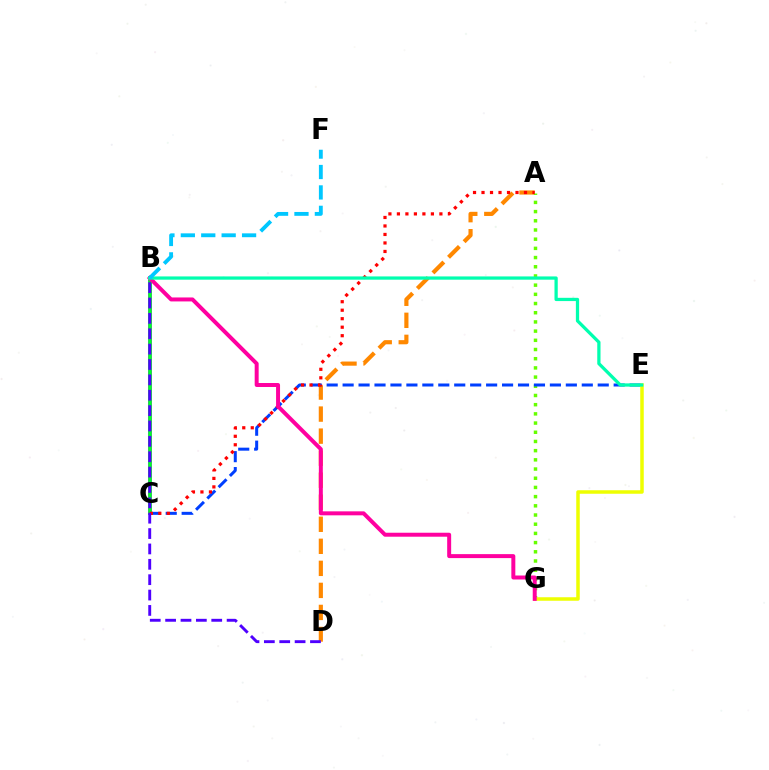{('A', 'D'): [{'color': '#ff8800', 'line_style': 'dashed', 'thickness': 2.99}], ('A', 'G'): [{'color': '#66ff00', 'line_style': 'dotted', 'thickness': 2.5}], ('B', 'C'): [{'color': '#d600ff', 'line_style': 'solid', 'thickness': 2.78}, {'color': '#00ff27', 'line_style': 'solid', 'thickness': 2.59}], ('C', 'E'): [{'color': '#003fff', 'line_style': 'dashed', 'thickness': 2.17}], ('A', 'C'): [{'color': '#ff0000', 'line_style': 'dotted', 'thickness': 2.31}], ('E', 'G'): [{'color': '#eeff00', 'line_style': 'solid', 'thickness': 2.53}], ('B', 'D'): [{'color': '#4f00ff', 'line_style': 'dashed', 'thickness': 2.09}], ('B', 'G'): [{'color': '#ff00a0', 'line_style': 'solid', 'thickness': 2.86}], ('B', 'E'): [{'color': '#00ffaf', 'line_style': 'solid', 'thickness': 2.35}], ('B', 'F'): [{'color': '#00c7ff', 'line_style': 'dashed', 'thickness': 2.77}]}